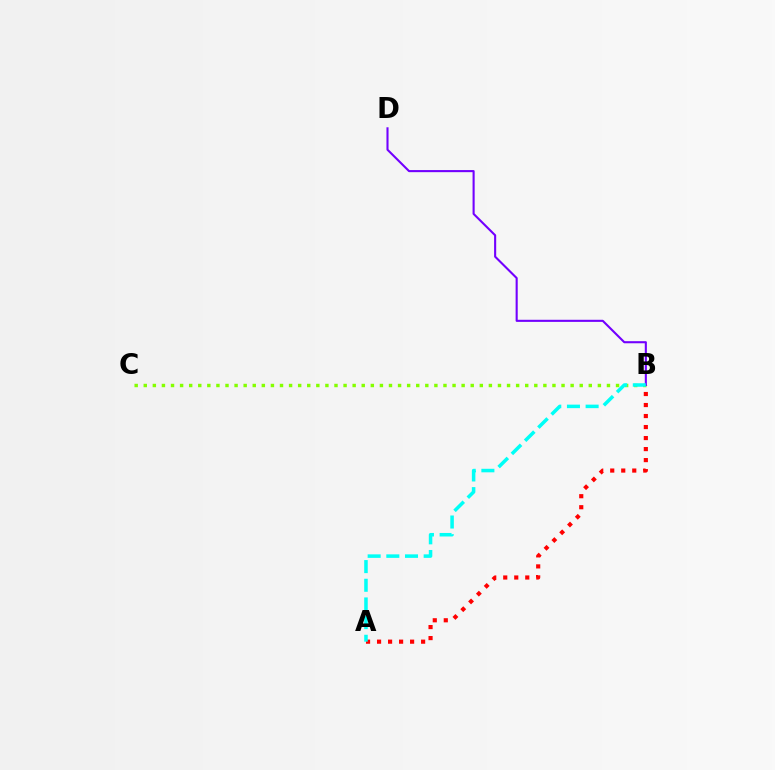{('B', 'C'): [{'color': '#84ff00', 'line_style': 'dotted', 'thickness': 2.47}], ('A', 'B'): [{'color': '#ff0000', 'line_style': 'dotted', 'thickness': 2.99}, {'color': '#00fff6', 'line_style': 'dashed', 'thickness': 2.54}], ('B', 'D'): [{'color': '#7200ff', 'line_style': 'solid', 'thickness': 1.51}]}